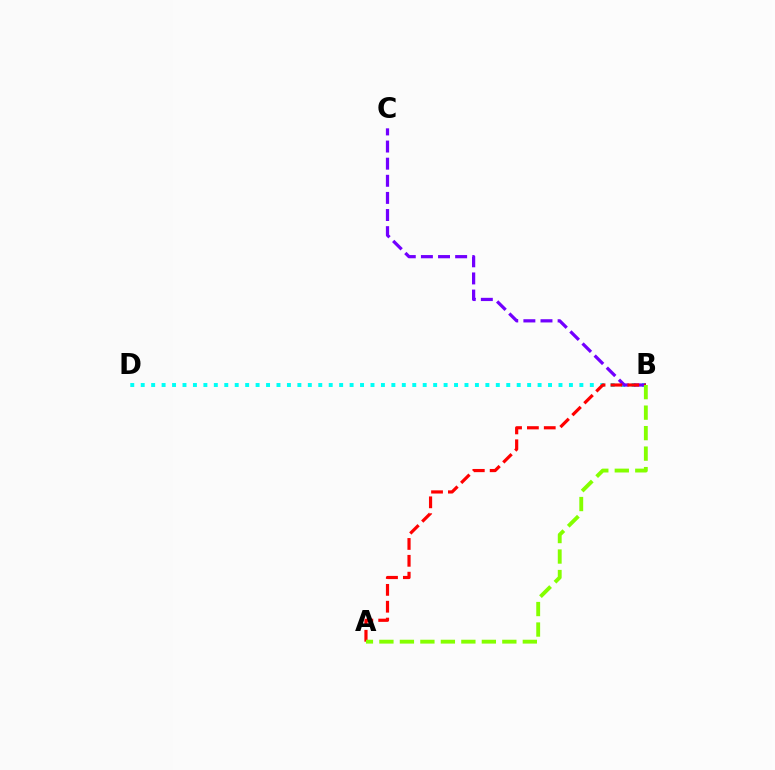{('B', 'D'): [{'color': '#00fff6', 'line_style': 'dotted', 'thickness': 2.84}], ('B', 'C'): [{'color': '#7200ff', 'line_style': 'dashed', 'thickness': 2.33}], ('A', 'B'): [{'color': '#ff0000', 'line_style': 'dashed', 'thickness': 2.29}, {'color': '#84ff00', 'line_style': 'dashed', 'thickness': 2.78}]}